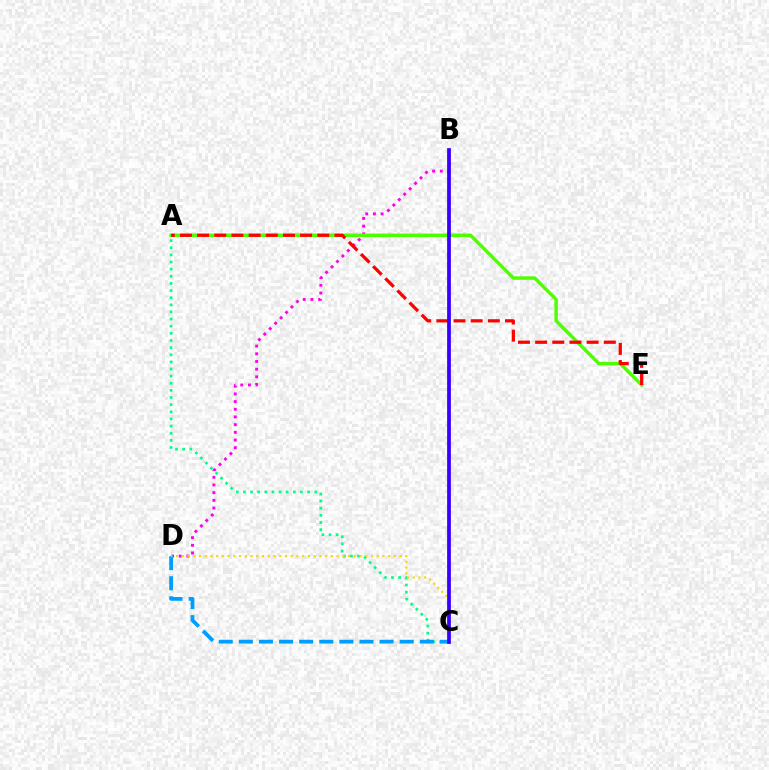{('B', 'D'): [{'color': '#ff00ed', 'line_style': 'dotted', 'thickness': 2.09}], ('A', 'E'): [{'color': '#4fff00', 'line_style': 'solid', 'thickness': 2.48}, {'color': '#ff0000', 'line_style': 'dashed', 'thickness': 2.33}], ('A', 'C'): [{'color': '#00ff86', 'line_style': 'dotted', 'thickness': 1.94}], ('C', 'D'): [{'color': '#009eff', 'line_style': 'dashed', 'thickness': 2.73}, {'color': '#ffd500', 'line_style': 'dotted', 'thickness': 1.56}], ('B', 'C'): [{'color': '#3700ff', 'line_style': 'solid', 'thickness': 2.7}]}